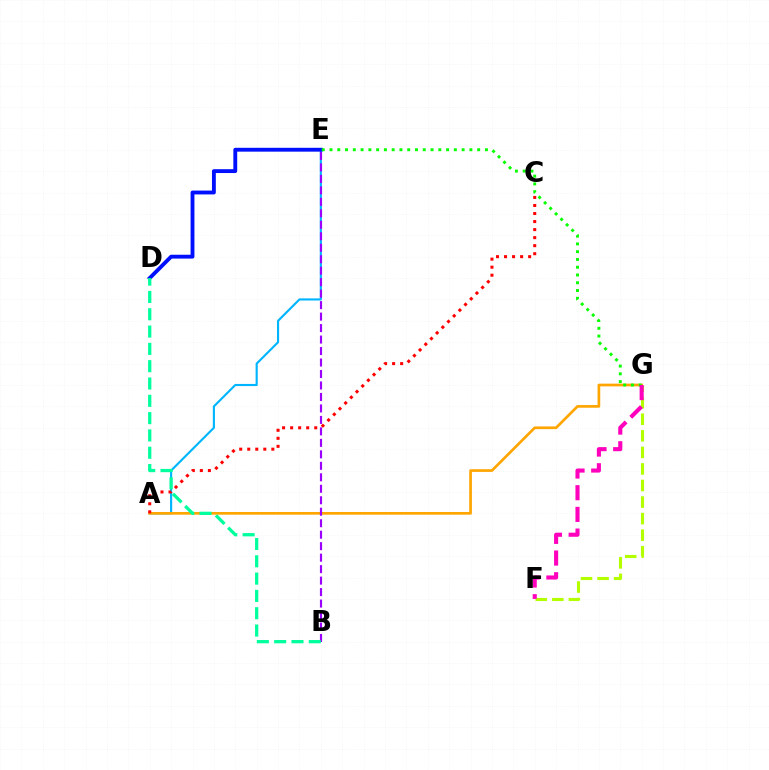{('F', 'G'): [{'color': '#b3ff00', 'line_style': 'dashed', 'thickness': 2.25}, {'color': '#ff00bd', 'line_style': 'dashed', 'thickness': 2.95}], ('A', 'E'): [{'color': '#00b5ff', 'line_style': 'solid', 'thickness': 1.54}], ('D', 'E'): [{'color': '#0010ff', 'line_style': 'solid', 'thickness': 2.78}], ('A', 'G'): [{'color': '#ffa500', 'line_style': 'solid', 'thickness': 1.93}], ('E', 'G'): [{'color': '#08ff00', 'line_style': 'dotted', 'thickness': 2.11}], ('A', 'C'): [{'color': '#ff0000', 'line_style': 'dotted', 'thickness': 2.18}], ('B', 'E'): [{'color': '#9b00ff', 'line_style': 'dashed', 'thickness': 1.56}], ('B', 'D'): [{'color': '#00ff9d', 'line_style': 'dashed', 'thickness': 2.35}]}